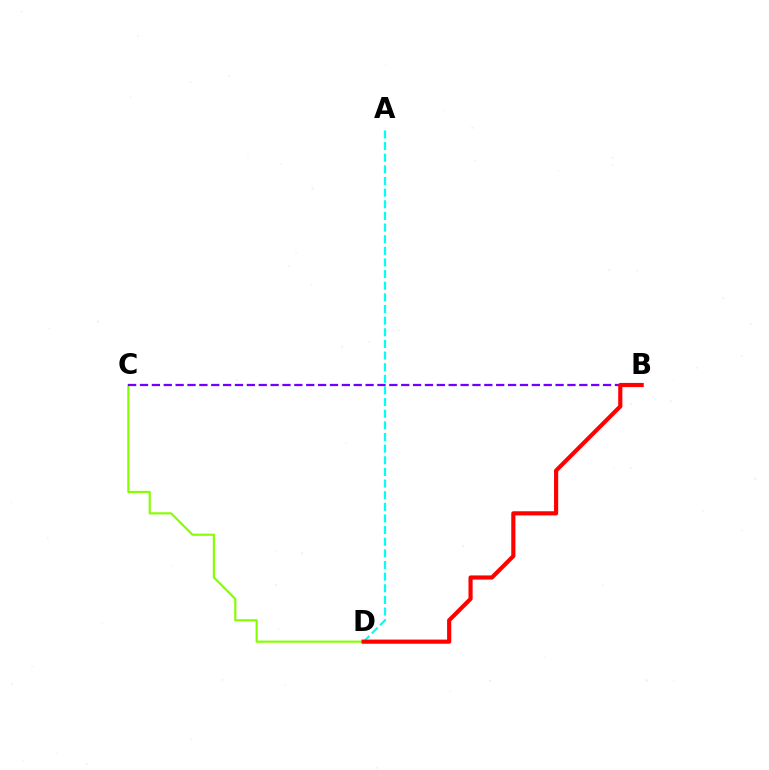{('A', 'D'): [{'color': '#00fff6', 'line_style': 'dashed', 'thickness': 1.58}], ('C', 'D'): [{'color': '#84ff00', 'line_style': 'solid', 'thickness': 1.56}], ('B', 'C'): [{'color': '#7200ff', 'line_style': 'dashed', 'thickness': 1.61}], ('B', 'D'): [{'color': '#ff0000', 'line_style': 'solid', 'thickness': 2.99}]}